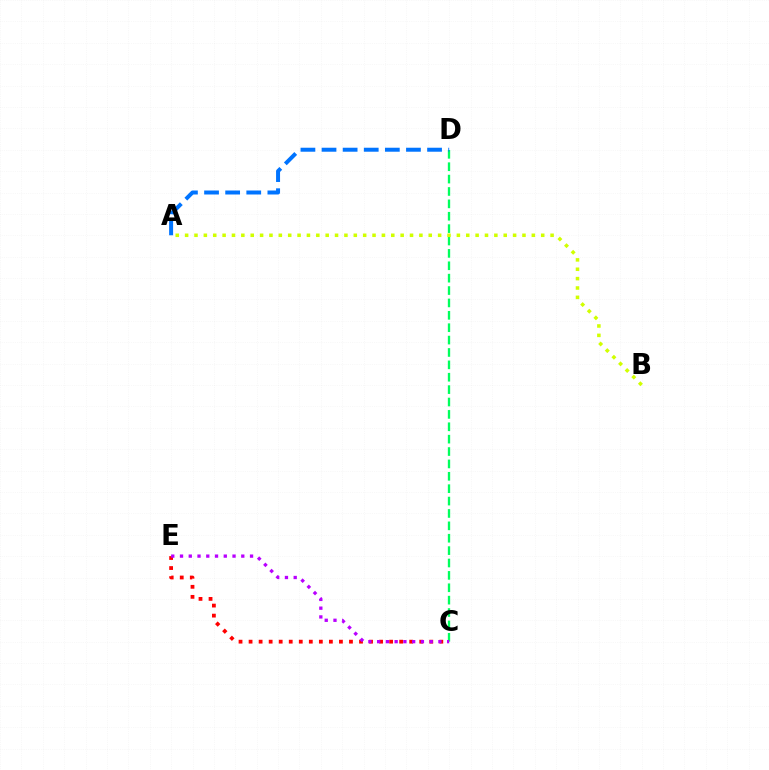{('C', 'D'): [{'color': '#00ff5c', 'line_style': 'dashed', 'thickness': 1.68}], ('A', 'B'): [{'color': '#d1ff00', 'line_style': 'dotted', 'thickness': 2.55}], ('C', 'E'): [{'color': '#ff0000', 'line_style': 'dotted', 'thickness': 2.73}, {'color': '#b900ff', 'line_style': 'dotted', 'thickness': 2.38}], ('A', 'D'): [{'color': '#0074ff', 'line_style': 'dashed', 'thickness': 2.87}]}